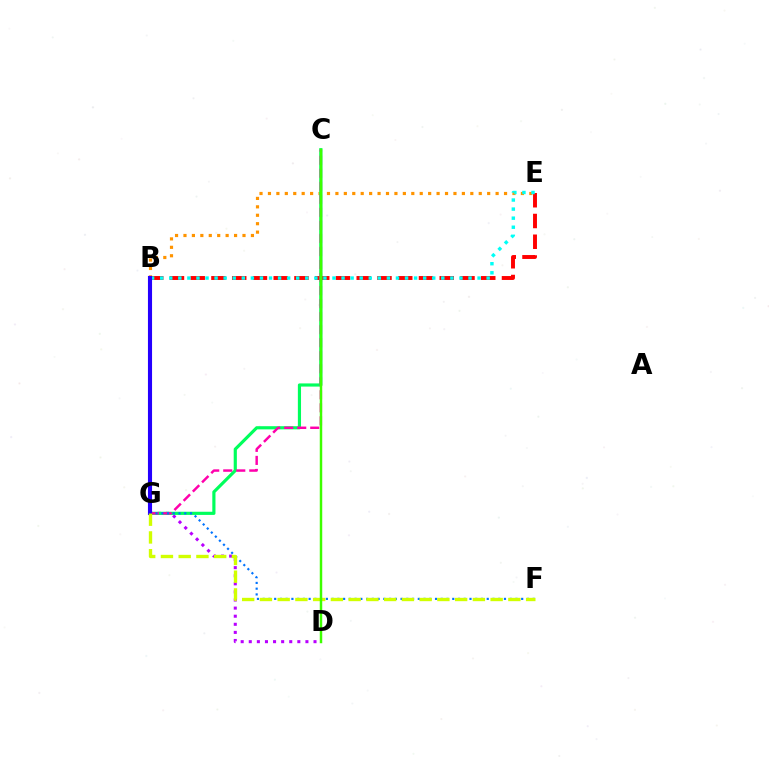{('B', 'E'): [{'color': '#ff0000', 'line_style': 'dashed', 'thickness': 2.82}, {'color': '#ff9400', 'line_style': 'dotted', 'thickness': 2.29}, {'color': '#00fff6', 'line_style': 'dotted', 'thickness': 2.46}], ('D', 'G'): [{'color': '#b900ff', 'line_style': 'dotted', 'thickness': 2.2}], ('C', 'G'): [{'color': '#00ff5c', 'line_style': 'solid', 'thickness': 2.28}, {'color': '#ff00ac', 'line_style': 'dashed', 'thickness': 1.77}], ('F', 'G'): [{'color': '#0074ff', 'line_style': 'dotted', 'thickness': 1.56}, {'color': '#d1ff00', 'line_style': 'dashed', 'thickness': 2.41}], ('B', 'G'): [{'color': '#2500ff', 'line_style': 'solid', 'thickness': 2.95}], ('C', 'D'): [{'color': '#3dff00', 'line_style': 'solid', 'thickness': 1.78}]}